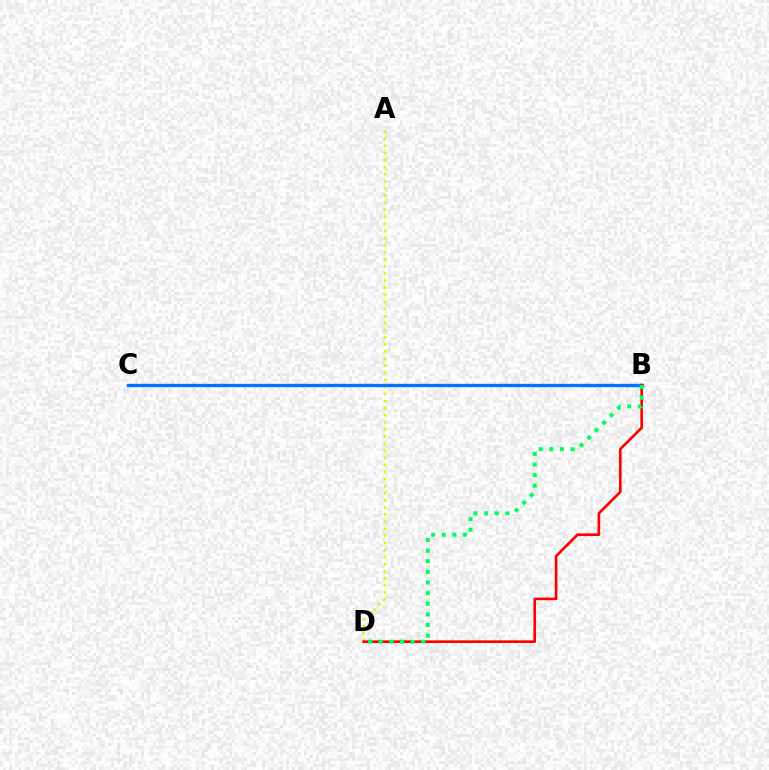{('A', 'D'): [{'color': '#d1ff00', 'line_style': 'dotted', 'thickness': 1.93}], ('B', 'C'): [{'color': '#b900ff', 'line_style': 'solid', 'thickness': 1.88}, {'color': '#0074ff', 'line_style': 'solid', 'thickness': 2.39}], ('B', 'D'): [{'color': '#ff0000', 'line_style': 'solid', 'thickness': 1.89}, {'color': '#00ff5c', 'line_style': 'dotted', 'thickness': 2.89}]}